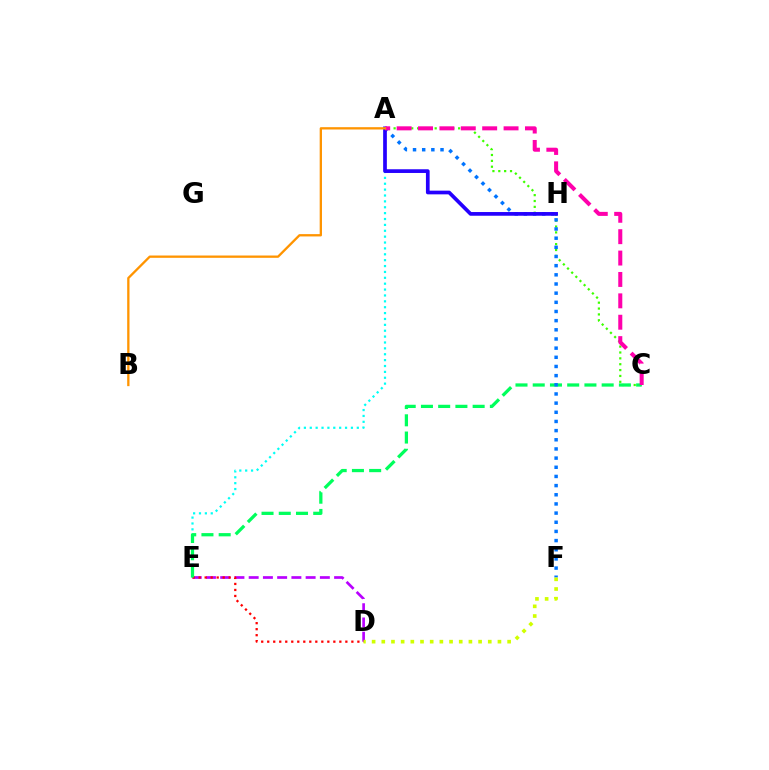{('A', 'E'): [{'color': '#00fff6', 'line_style': 'dotted', 'thickness': 1.6}], ('D', 'E'): [{'color': '#b900ff', 'line_style': 'dashed', 'thickness': 1.93}, {'color': '#ff0000', 'line_style': 'dotted', 'thickness': 1.63}], ('A', 'C'): [{'color': '#3dff00', 'line_style': 'dotted', 'thickness': 1.59}, {'color': '#ff00ac', 'line_style': 'dashed', 'thickness': 2.91}], ('C', 'E'): [{'color': '#00ff5c', 'line_style': 'dashed', 'thickness': 2.34}], ('A', 'F'): [{'color': '#0074ff', 'line_style': 'dotted', 'thickness': 2.49}], ('D', 'F'): [{'color': '#d1ff00', 'line_style': 'dotted', 'thickness': 2.63}], ('A', 'H'): [{'color': '#2500ff', 'line_style': 'solid', 'thickness': 2.67}], ('A', 'B'): [{'color': '#ff9400', 'line_style': 'solid', 'thickness': 1.66}]}